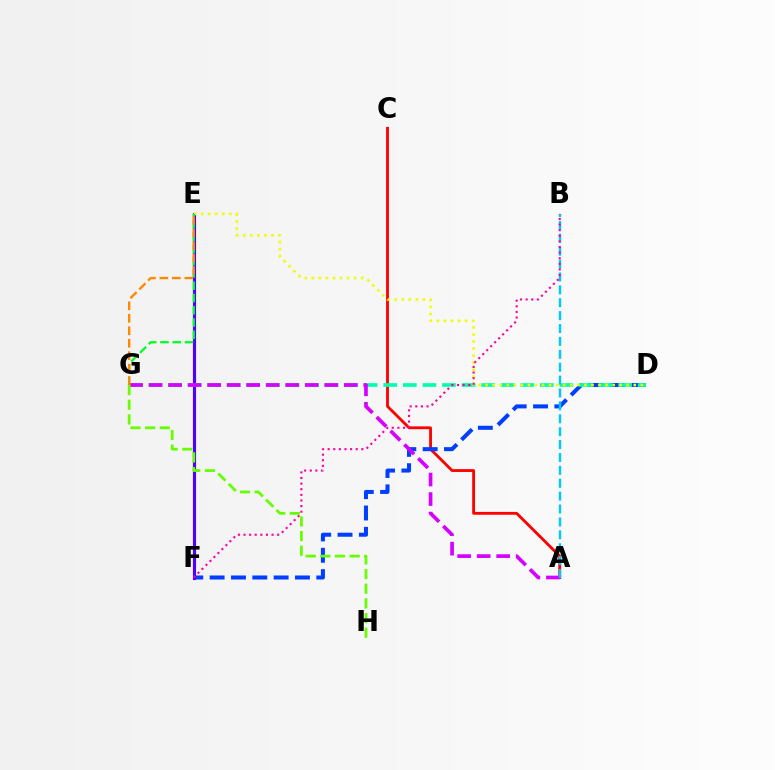{('A', 'C'): [{'color': '#ff0000', 'line_style': 'solid', 'thickness': 2.03}], ('D', 'F'): [{'color': '#003fff', 'line_style': 'dashed', 'thickness': 2.9}], ('E', 'F'): [{'color': '#4f00ff', 'line_style': 'solid', 'thickness': 2.25}], ('D', 'G'): [{'color': '#00ffaf', 'line_style': 'dashed', 'thickness': 2.66}], ('D', 'E'): [{'color': '#eeff00', 'line_style': 'dotted', 'thickness': 1.92}], ('A', 'G'): [{'color': '#d600ff', 'line_style': 'dashed', 'thickness': 2.65}], ('E', 'G'): [{'color': '#00ff27', 'line_style': 'dashed', 'thickness': 1.66}, {'color': '#ff8800', 'line_style': 'dashed', 'thickness': 1.69}], ('A', 'B'): [{'color': '#00c7ff', 'line_style': 'dashed', 'thickness': 1.75}], ('B', 'F'): [{'color': '#ff00a0', 'line_style': 'dotted', 'thickness': 1.52}], ('G', 'H'): [{'color': '#66ff00', 'line_style': 'dashed', 'thickness': 1.99}]}